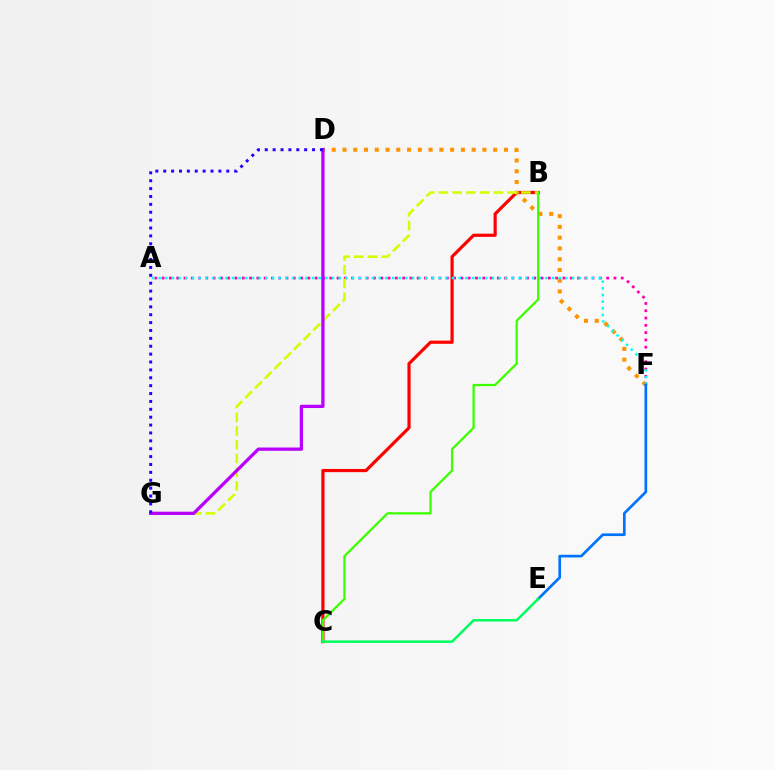{('B', 'C'): [{'color': '#ff0000', 'line_style': 'solid', 'thickness': 2.29}, {'color': '#3dff00', 'line_style': 'solid', 'thickness': 1.64}], ('A', 'F'): [{'color': '#ff00ac', 'line_style': 'dotted', 'thickness': 1.98}, {'color': '#00fff6', 'line_style': 'dotted', 'thickness': 1.81}], ('D', 'F'): [{'color': '#ff9400', 'line_style': 'dotted', 'thickness': 2.92}], ('E', 'F'): [{'color': '#0074ff', 'line_style': 'solid', 'thickness': 1.94}], ('C', 'E'): [{'color': '#00ff5c', 'line_style': 'solid', 'thickness': 1.8}], ('B', 'G'): [{'color': '#d1ff00', 'line_style': 'dashed', 'thickness': 1.87}], ('D', 'G'): [{'color': '#b900ff', 'line_style': 'solid', 'thickness': 2.36}, {'color': '#2500ff', 'line_style': 'dotted', 'thickness': 2.14}]}